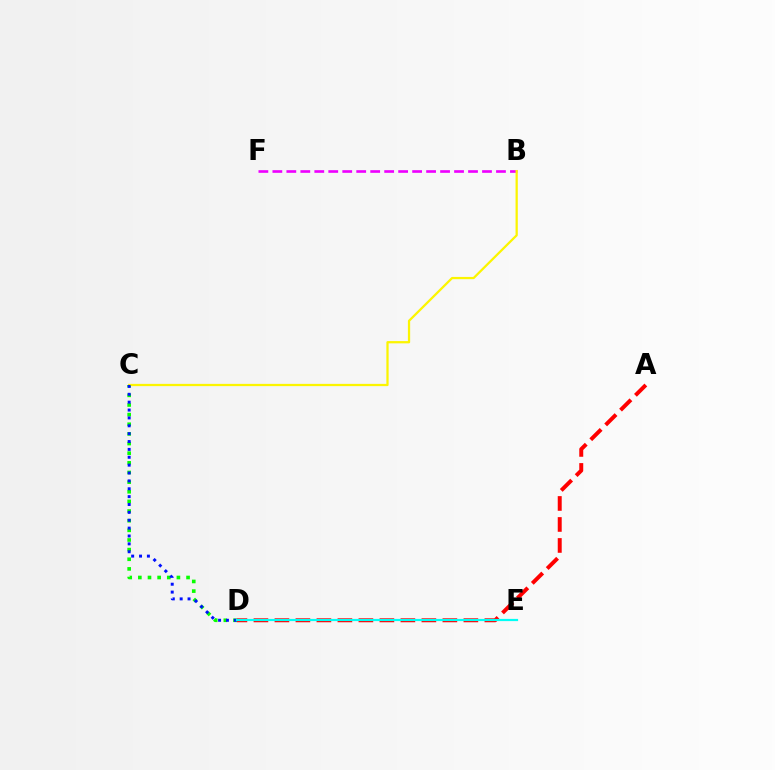{('B', 'F'): [{'color': '#ee00ff', 'line_style': 'dashed', 'thickness': 1.9}], ('A', 'D'): [{'color': '#ff0000', 'line_style': 'dashed', 'thickness': 2.85}], ('C', 'D'): [{'color': '#08ff00', 'line_style': 'dotted', 'thickness': 2.62}, {'color': '#0010ff', 'line_style': 'dotted', 'thickness': 2.14}], ('B', 'C'): [{'color': '#fcf500', 'line_style': 'solid', 'thickness': 1.62}], ('D', 'E'): [{'color': '#00fff6', 'line_style': 'solid', 'thickness': 1.59}]}